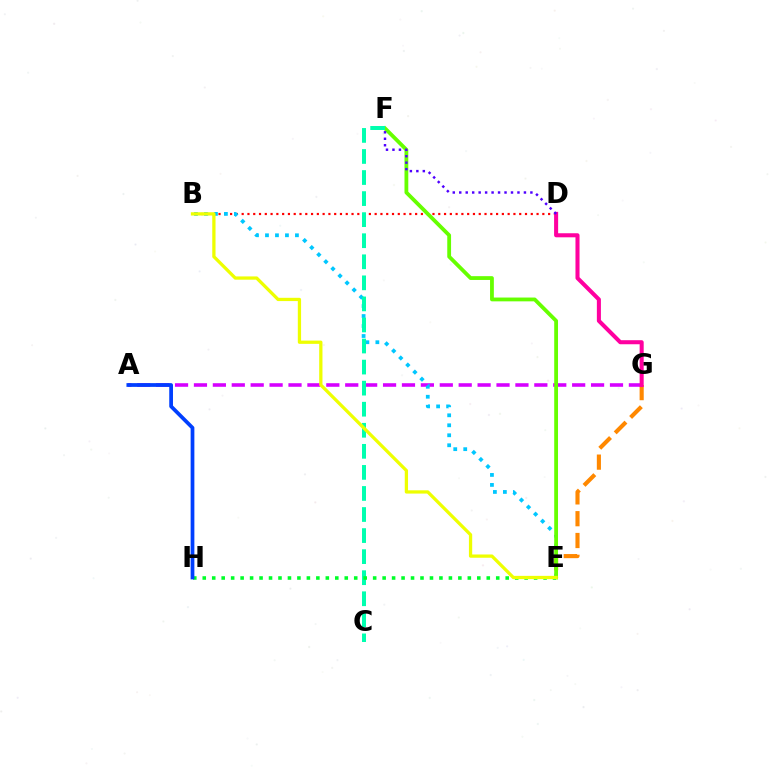{('E', 'G'): [{'color': '#ff8800', 'line_style': 'dashed', 'thickness': 2.96}], ('B', 'D'): [{'color': '#ff0000', 'line_style': 'dotted', 'thickness': 1.57}], ('A', 'G'): [{'color': '#d600ff', 'line_style': 'dashed', 'thickness': 2.57}], ('B', 'E'): [{'color': '#00c7ff', 'line_style': 'dotted', 'thickness': 2.71}, {'color': '#eeff00', 'line_style': 'solid', 'thickness': 2.36}], ('E', 'F'): [{'color': '#66ff00', 'line_style': 'solid', 'thickness': 2.74}], ('C', 'F'): [{'color': '#00ffaf', 'line_style': 'dashed', 'thickness': 2.86}], ('D', 'G'): [{'color': '#ff00a0', 'line_style': 'solid', 'thickness': 2.92}], ('E', 'H'): [{'color': '#00ff27', 'line_style': 'dotted', 'thickness': 2.57}], ('A', 'H'): [{'color': '#003fff', 'line_style': 'solid', 'thickness': 2.69}], ('D', 'F'): [{'color': '#4f00ff', 'line_style': 'dotted', 'thickness': 1.76}]}